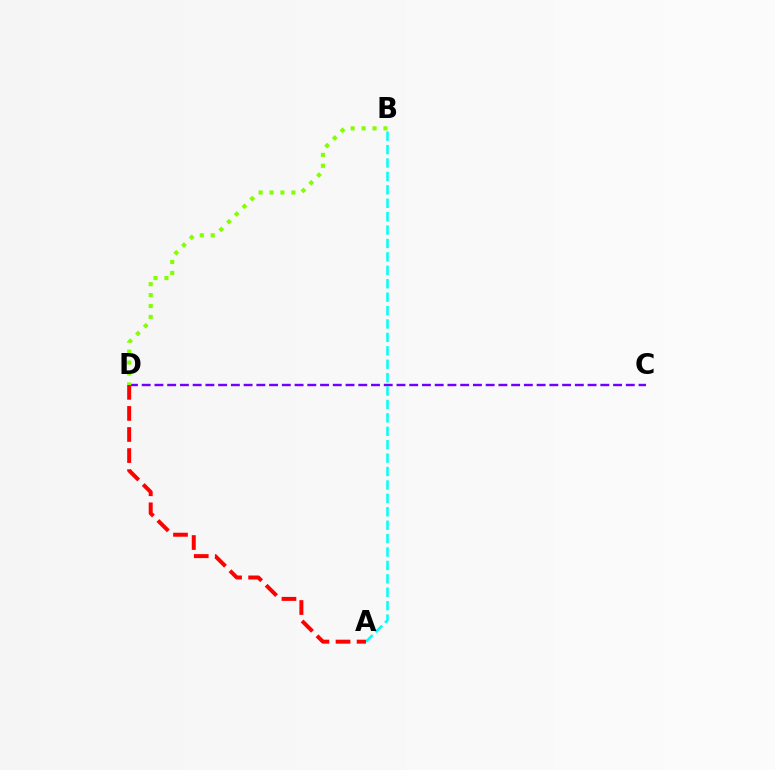{('C', 'D'): [{'color': '#7200ff', 'line_style': 'dashed', 'thickness': 1.73}], ('B', 'D'): [{'color': '#84ff00', 'line_style': 'dotted', 'thickness': 2.97}], ('A', 'B'): [{'color': '#00fff6', 'line_style': 'dashed', 'thickness': 1.82}], ('A', 'D'): [{'color': '#ff0000', 'line_style': 'dashed', 'thickness': 2.86}]}